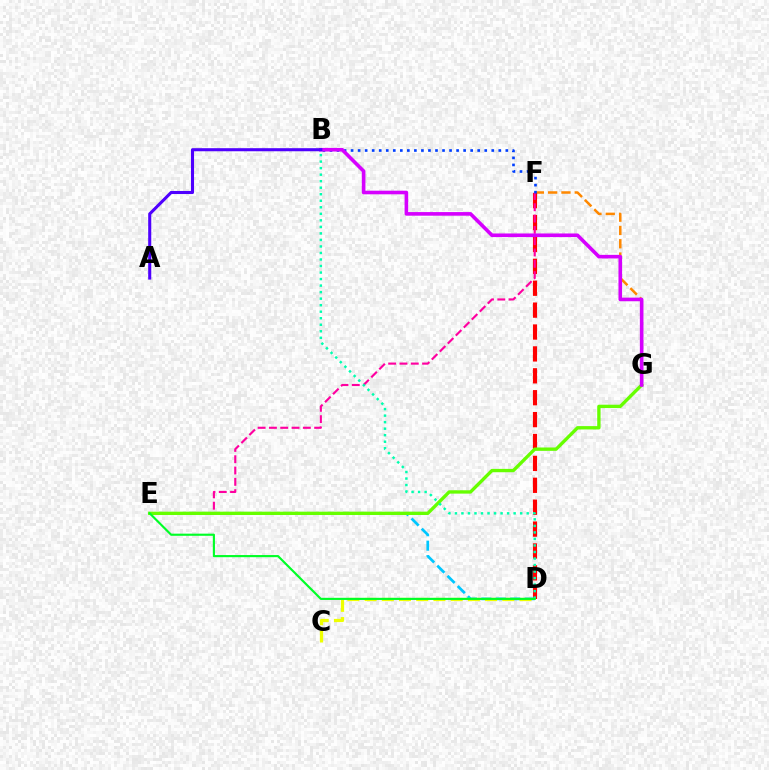{('F', 'G'): [{'color': '#ff8800', 'line_style': 'dashed', 'thickness': 1.81}], ('D', 'F'): [{'color': '#ff0000', 'line_style': 'dashed', 'thickness': 2.97}], ('D', 'E'): [{'color': '#00c7ff', 'line_style': 'dashed', 'thickness': 1.96}, {'color': '#00ff27', 'line_style': 'solid', 'thickness': 1.54}], ('C', 'D'): [{'color': '#eeff00', 'line_style': 'dashed', 'thickness': 2.34}], ('E', 'F'): [{'color': '#ff00a0', 'line_style': 'dashed', 'thickness': 1.54}], ('B', 'F'): [{'color': '#003fff', 'line_style': 'dotted', 'thickness': 1.91}], ('E', 'G'): [{'color': '#66ff00', 'line_style': 'solid', 'thickness': 2.41}], ('B', 'D'): [{'color': '#00ffaf', 'line_style': 'dotted', 'thickness': 1.77}], ('B', 'G'): [{'color': '#d600ff', 'line_style': 'solid', 'thickness': 2.6}], ('A', 'B'): [{'color': '#4f00ff', 'line_style': 'solid', 'thickness': 2.21}]}